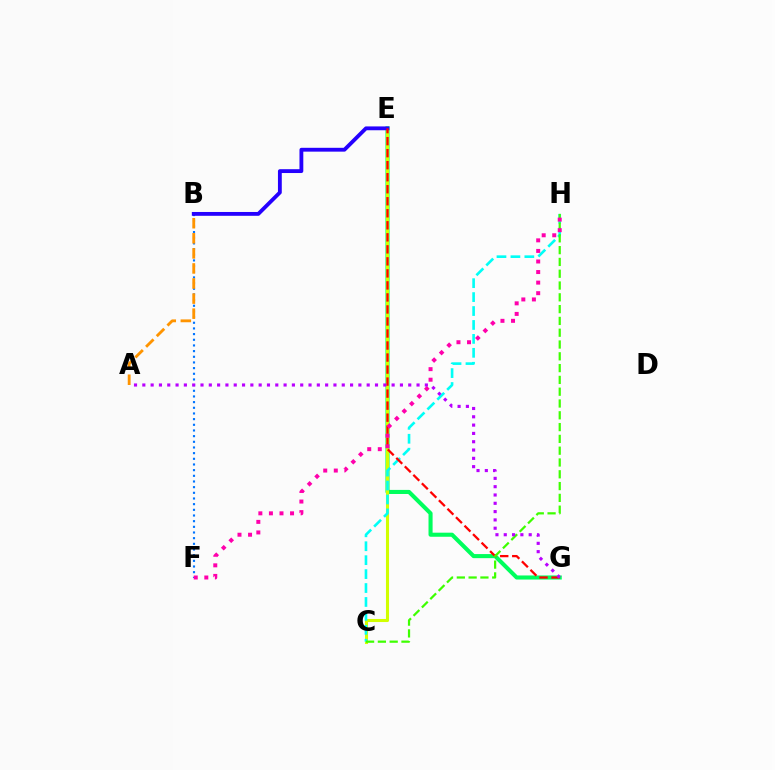{('E', 'G'): [{'color': '#00ff5c', 'line_style': 'solid', 'thickness': 2.94}, {'color': '#ff0000', 'line_style': 'dashed', 'thickness': 1.63}], ('C', 'E'): [{'color': '#d1ff00', 'line_style': 'solid', 'thickness': 2.22}], ('B', 'F'): [{'color': '#0074ff', 'line_style': 'dotted', 'thickness': 1.54}], ('C', 'H'): [{'color': '#00fff6', 'line_style': 'dashed', 'thickness': 1.89}, {'color': '#3dff00', 'line_style': 'dashed', 'thickness': 1.6}], ('B', 'E'): [{'color': '#2500ff', 'line_style': 'solid', 'thickness': 2.76}], ('F', 'H'): [{'color': '#ff00ac', 'line_style': 'dotted', 'thickness': 2.87}], ('A', 'B'): [{'color': '#ff9400', 'line_style': 'dashed', 'thickness': 2.05}], ('A', 'G'): [{'color': '#b900ff', 'line_style': 'dotted', 'thickness': 2.26}]}